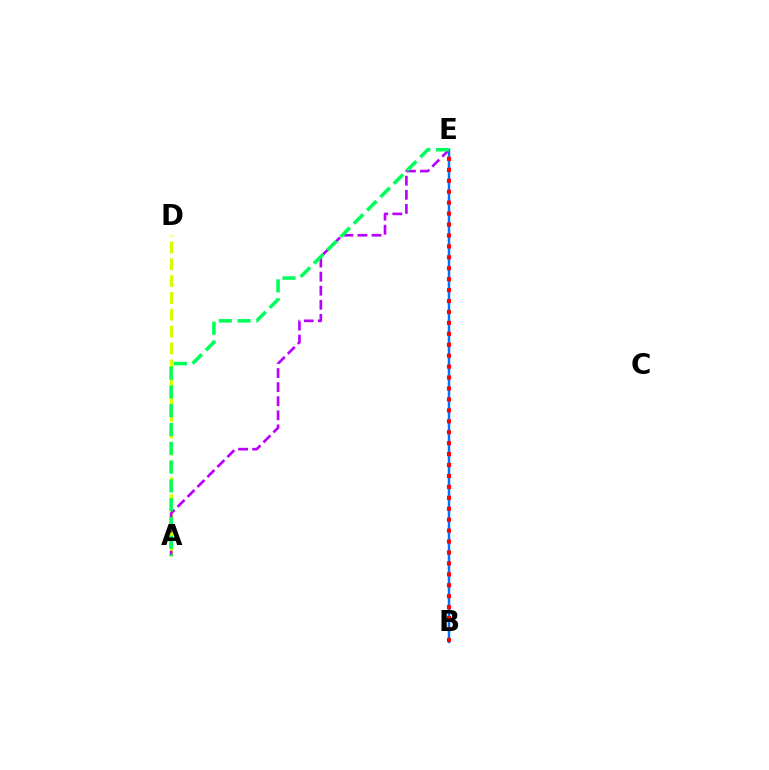{('B', 'E'): [{'color': '#0074ff', 'line_style': 'solid', 'thickness': 1.78}, {'color': '#ff0000', 'line_style': 'dotted', 'thickness': 2.97}], ('A', 'D'): [{'color': '#d1ff00', 'line_style': 'dashed', 'thickness': 2.29}], ('A', 'E'): [{'color': '#b900ff', 'line_style': 'dashed', 'thickness': 1.91}, {'color': '#00ff5c', 'line_style': 'dashed', 'thickness': 2.55}]}